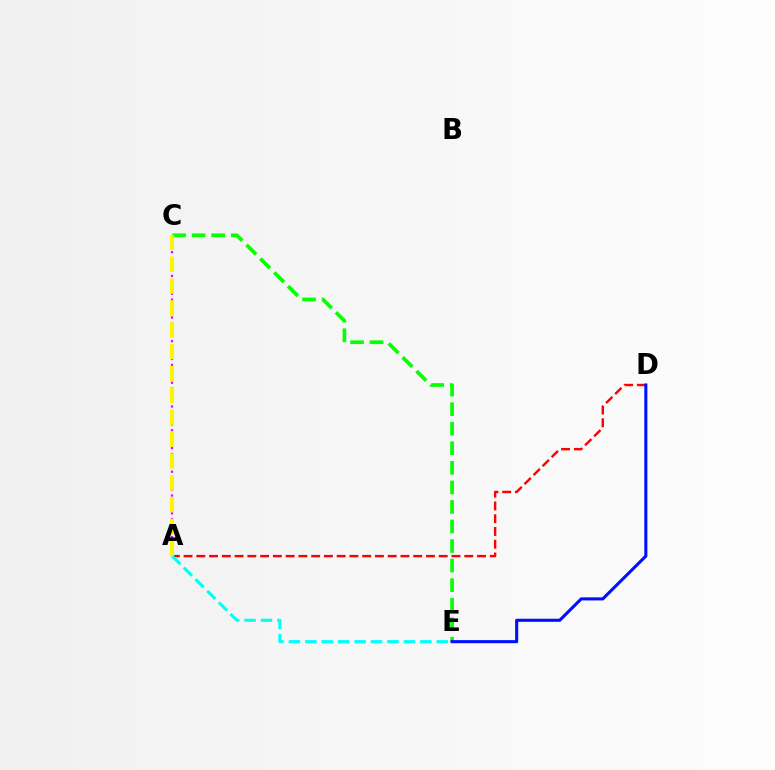{('A', 'D'): [{'color': '#ff0000', 'line_style': 'dashed', 'thickness': 1.73}], ('A', 'C'): [{'color': '#ee00ff', 'line_style': 'dotted', 'thickness': 1.61}, {'color': '#fcf500', 'line_style': 'dashed', 'thickness': 2.97}], ('C', 'E'): [{'color': '#08ff00', 'line_style': 'dashed', 'thickness': 2.66}], ('A', 'E'): [{'color': '#00fff6', 'line_style': 'dashed', 'thickness': 2.23}], ('D', 'E'): [{'color': '#0010ff', 'line_style': 'solid', 'thickness': 2.22}]}